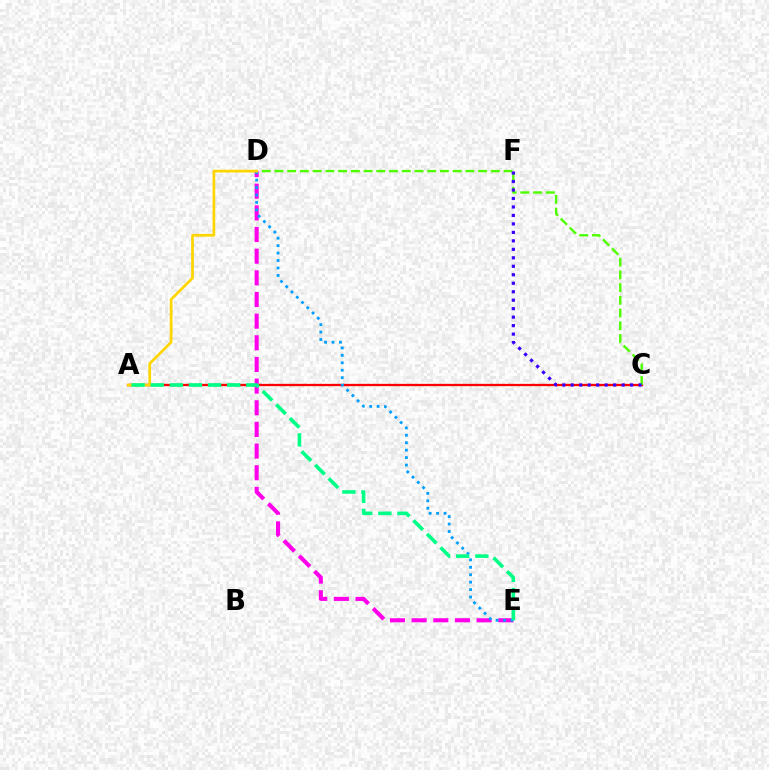{('A', 'C'): [{'color': '#ff0000', 'line_style': 'solid', 'thickness': 1.66}], ('D', 'E'): [{'color': '#ff00ed', 'line_style': 'dashed', 'thickness': 2.94}, {'color': '#009eff', 'line_style': 'dotted', 'thickness': 2.02}], ('C', 'D'): [{'color': '#4fff00', 'line_style': 'dashed', 'thickness': 1.73}], ('C', 'F'): [{'color': '#3700ff', 'line_style': 'dotted', 'thickness': 2.3}], ('A', 'D'): [{'color': '#ffd500', 'line_style': 'solid', 'thickness': 1.96}], ('A', 'E'): [{'color': '#00ff86', 'line_style': 'dashed', 'thickness': 2.6}]}